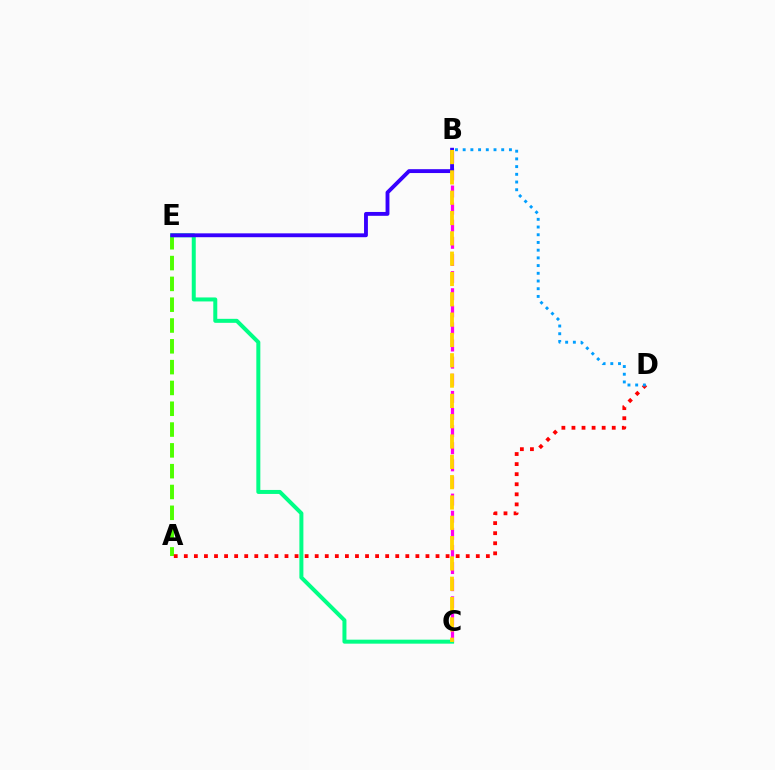{('A', 'E'): [{'color': '#4fff00', 'line_style': 'dashed', 'thickness': 2.83}], ('A', 'D'): [{'color': '#ff0000', 'line_style': 'dotted', 'thickness': 2.74}], ('B', 'C'): [{'color': '#ff00ed', 'line_style': 'dashed', 'thickness': 2.33}, {'color': '#ffd500', 'line_style': 'dashed', 'thickness': 2.76}], ('C', 'E'): [{'color': '#00ff86', 'line_style': 'solid', 'thickness': 2.87}], ('B', 'E'): [{'color': '#3700ff', 'line_style': 'solid', 'thickness': 2.78}], ('B', 'D'): [{'color': '#009eff', 'line_style': 'dotted', 'thickness': 2.09}]}